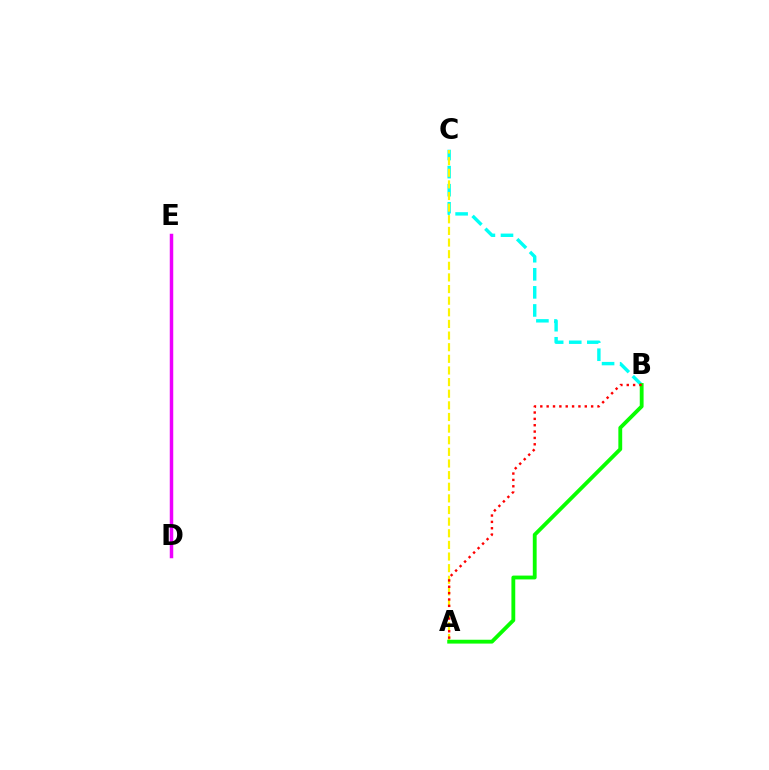{('B', 'C'): [{'color': '#00fff6', 'line_style': 'dashed', 'thickness': 2.46}], ('D', 'E'): [{'color': '#0010ff', 'line_style': 'dotted', 'thickness': 2.03}, {'color': '#ee00ff', 'line_style': 'solid', 'thickness': 2.51}], ('A', 'C'): [{'color': '#fcf500', 'line_style': 'dashed', 'thickness': 1.58}], ('A', 'B'): [{'color': '#08ff00', 'line_style': 'solid', 'thickness': 2.76}, {'color': '#ff0000', 'line_style': 'dotted', 'thickness': 1.73}]}